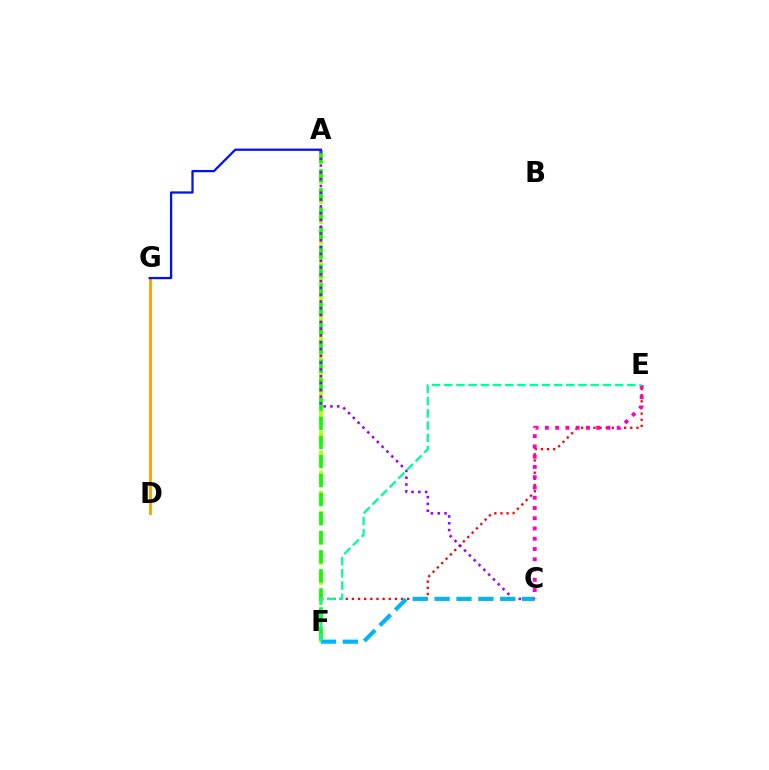{('E', 'F'): [{'color': '#ff0000', 'line_style': 'dotted', 'thickness': 1.67}, {'color': '#00ff9d', 'line_style': 'dashed', 'thickness': 1.66}], ('A', 'F'): [{'color': '#b3ff00', 'line_style': 'dashed', 'thickness': 2.72}, {'color': '#08ff00', 'line_style': 'dashed', 'thickness': 2.59}], ('A', 'C'): [{'color': '#9b00ff', 'line_style': 'dotted', 'thickness': 1.85}], ('D', 'G'): [{'color': '#ffa500', 'line_style': 'solid', 'thickness': 2.13}], ('C', 'F'): [{'color': '#00b5ff', 'line_style': 'dashed', 'thickness': 2.97}], ('A', 'G'): [{'color': '#0010ff', 'line_style': 'solid', 'thickness': 1.62}], ('C', 'E'): [{'color': '#ff00bd', 'line_style': 'dotted', 'thickness': 2.79}]}